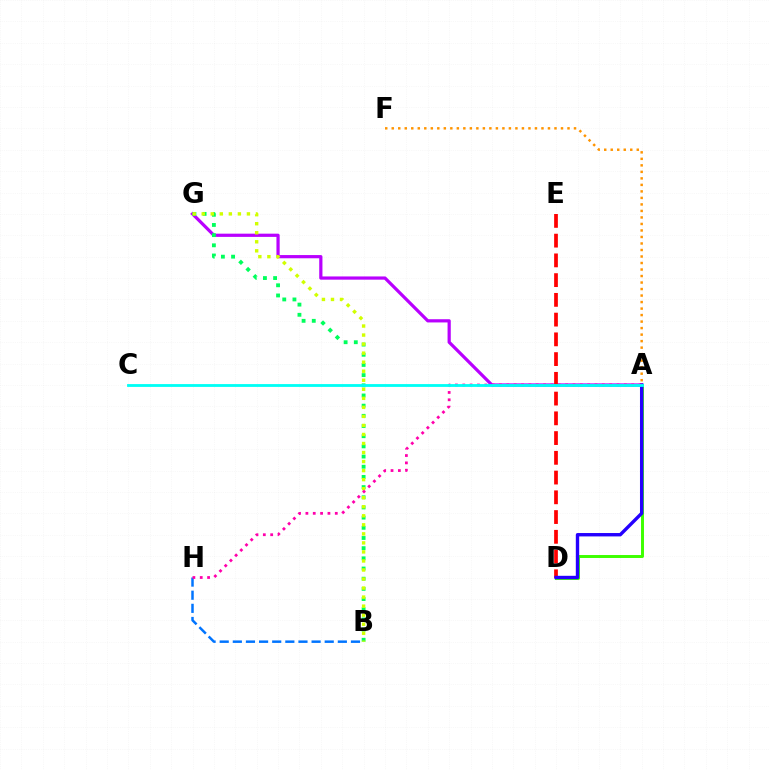{('A', 'F'): [{'color': '#ff9400', 'line_style': 'dotted', 'thickness': 1.77}], ('A', 'G'): [{'color': '#b900ff', 'line_style': 'solid', 'thickness': 2.32}], ('D', 'E'): [{'color': '#ff0000', 'line_style': 'dashed', 'thickness': 2.68}], ('A', 'D'): [{'color': '#3dff00', 'line_style': 'solid', 'thickness': 2.13}, {'color': '#2500ff', 'line_style': 'solid', 'thickness': 2.44}], ('B', 'G'): [{'color': '#00ff5c', 'line_style': 'dotted', 'thickness': 2.77}, {'color': '#d1ff00', 'line_style': 'dotted', 'thickness': 2.45}], ('B', 'H'): [{'color': '#0074ff', 'line_style': 'dashed', 'thickness': 1.78}], ('A', 'H'): [{'color': '#ff00ac', 'line_style': 'dotted', 'thickness': 2.0}], ('A', 'C'): [{'color': '#00fff6', 'line_style': 'solid', 'thickness': 2.03}]}